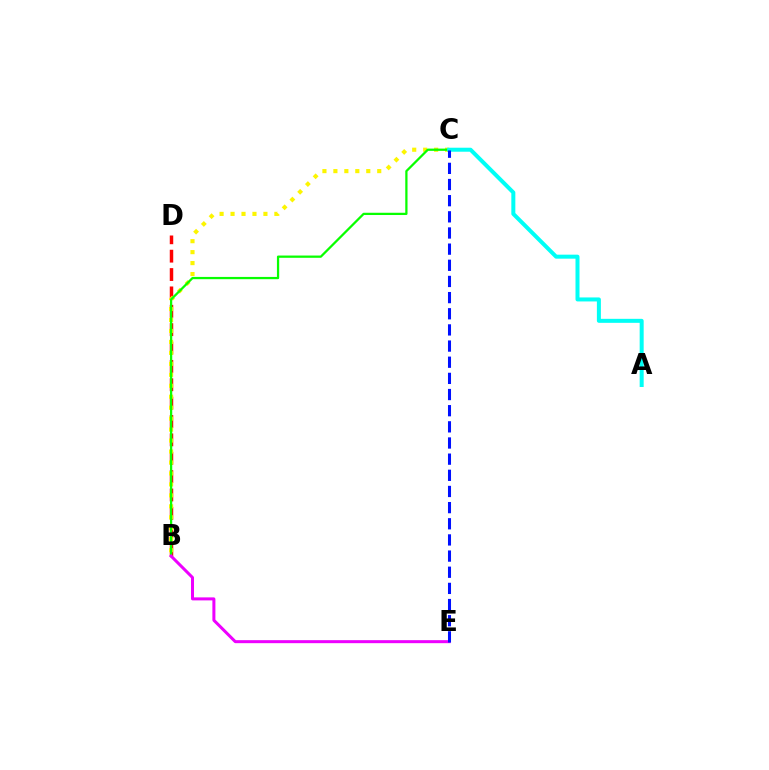{('B', 'D'): [{'color': '#ff0000', 'line_style': 'dashed', 'thickness': 2.5}], ('B', 'C'): [{'color': '#fcf500', 'line_style': 'dotted', 'thickness': 2.98}, {'color': '#08ff00', 'line_style': 'solid', 'thickness': 1.63}], ('A', 'C'): [{'color': '#00fff6', 'line_style': 'solid', 'thickness': 2.88}], ('B', 'E'): [{'color': '#ee00ff', 'line_style': 'solid', 'thickness': 2.17}], ('C', 'E'): [{'color': '#0010ff', 'line_style': 'dashed', 'thickness': 2.19}]}